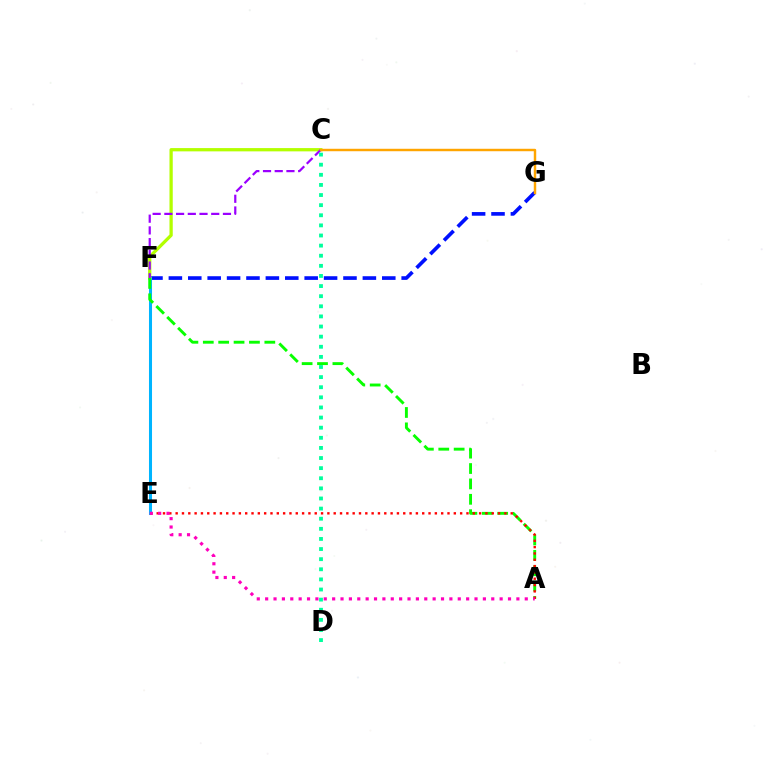{('F', 'G'): [{'color': '#0010ff', 'line_style': 'dashed', 'thickness': 2.64}], ('E', 'F'): [{'color': '#00b5ff', 'line_style': 'solid', 'thickness': 2.19}], ('C', 'F'): [{'color': '#b3ff00', 'line_style': 'solid', 'thickness': 2.35}, {'color': '#9b00ff', 'line_style': 'dashed', 'thickness': 1.59}], ('A', 'F'): [{'color': '#08ff00', 'line_style': 'dashed', 'thickness': 2.09}], ('C', 'G'): [{'color': '#ffa500', 'line_style': 'solid', 'thickness': 1.76}], ('C', 'D'): [{'color': '#00ff9d', 'line_style': 'dotted', 'thickness': 2.75}], ('A', 'E'): [{'color': '#ff0000', 'line_style': 'dotted', 'thickness': 1.72}, {'color': '#ff00bd', 'line_style': 'dotted', 'thickness': 2.28}]}